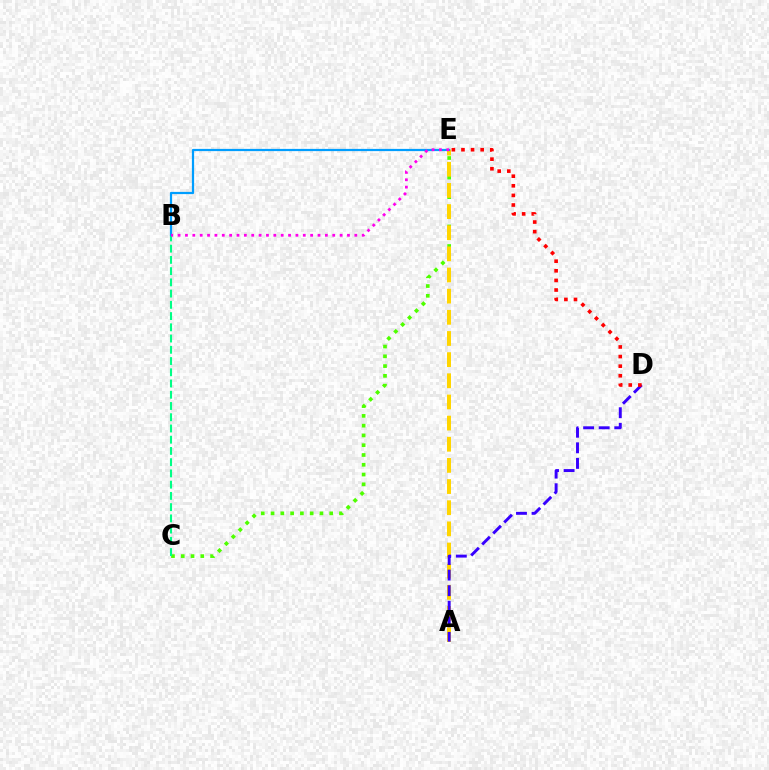{('C', 'E'): [{'color': '#4fff00', 'line_style': 'dotted', 'thickness': 2.66}], ('A', 'E'): [{'color': '#ffd500', 'line_style': 'dashed', 'thickness': 2.87}], ('B', 'C'): [{'color': '#00ff86', 'line_style': 'dashed', 'thickness': 1.53}], ('B', 'E'): [{'color': '#009eff', 'line_style': 'solid', 'thickness': 1.6}, {'color': '#ff00ed', 'line_style': 'dotted', 'thickness': 2.0}], ('A', 'D'): [{'color': '#3700ff', 'line_style': 'dashed', 'thickness': 2.12}], ('D', 'E'): [{'color': '#ff0000', 'line_style': 'dotted', 'thickness': 2.61}]}